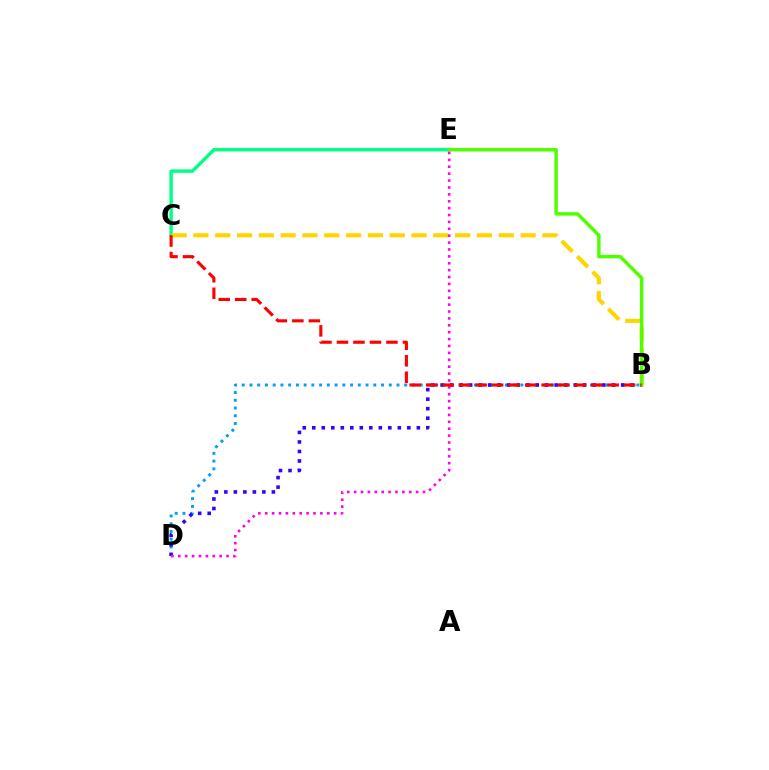{('C', 'E'): [{'color': '#00ff86', 'line_style': 'solid', 'thickness': 2.46}], ('B', 'D'): [{'color': '#009eff', 'line_style': 'dotted', 'thickness': 2.1}, {'color': '#3700ff', 'line_style': 'dotted', 'thickness': 2.58}], ('B', 'C'): [{'color': '#ffd500', 'line_style': 'dashed', 'thickness': 2.96}, {'color': '#ff0000', 'line_style': 'dashed', 'thickness': 2.24}], ('B', 'E'): [{'color': '#4fff00', 'line_style': 'solid', 'thickness': 2.48}], ('D', 'E'): [{'color': '#ff00ed', 'line_style': 'dotted', 'thickness': 1.87}]}